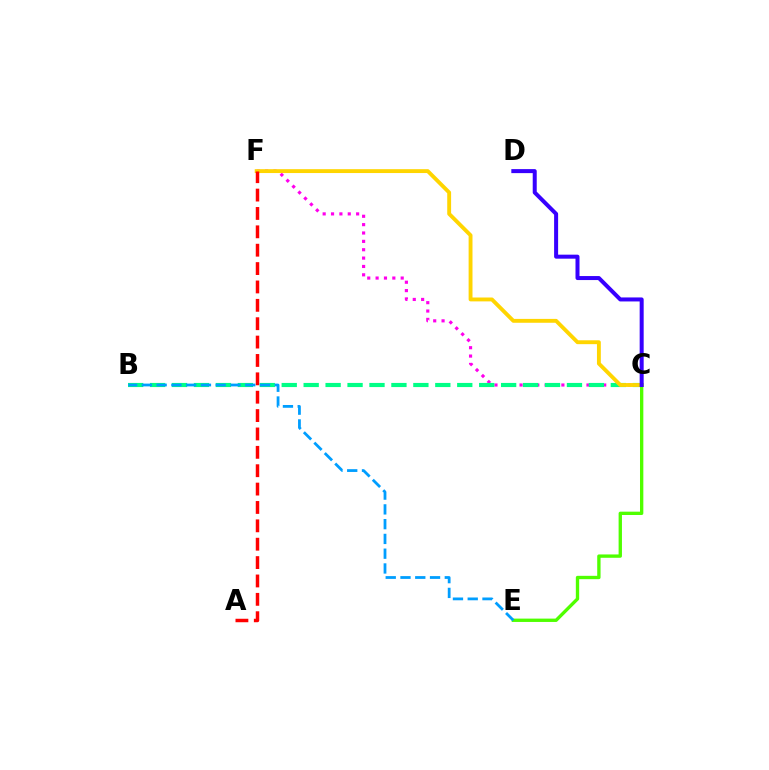{('C', 'F'): [{'color': '#ff00ed', 'line_style': 'dotted', 'thickness': 2.27}, {'color': '#ffd500', 'line_style': 'solid', 'thickness': 2.79}], ('B', 'C'): [{'color': '#00ff86', 'line_style': 'dashed', 'thickness': 2.98}], ('C', 'E'): [{'color': '#4fff00', 'line_style': 'solid', 'thickness': 2.41}], ('A', 'F'): [{'color': '#ff0000', 'line_style': 'dashed', 'thickness': 2.5}], ('B', 'E'): [{'color': '#009eff', 'line_style': 'dashed', 'thickness': 2.01}], ('C', 'D'): [{'color': '#3700ff', 'line_style': 'solid', 'thickness': 2.89}]}